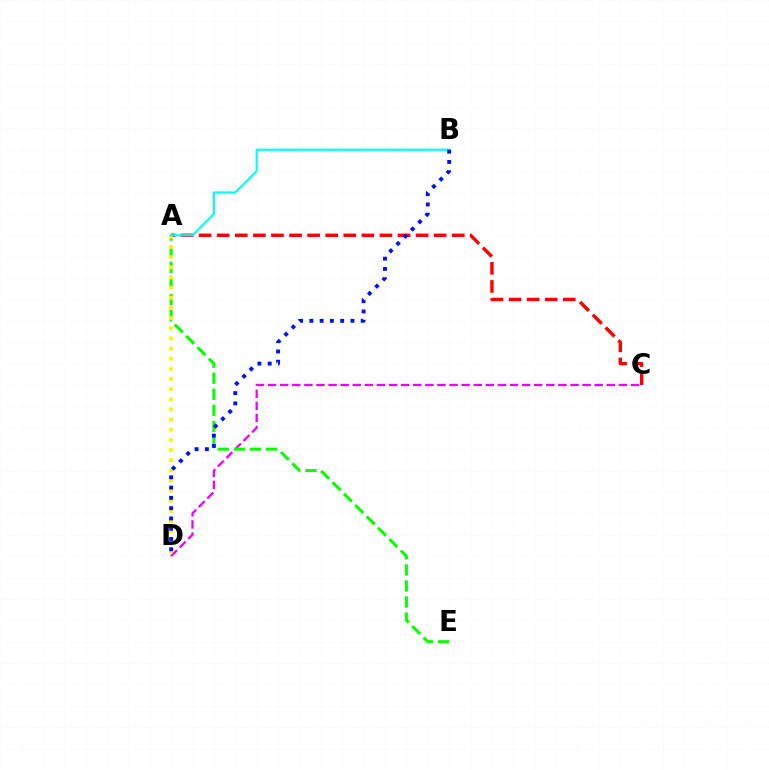{('C', 'D'): [{'color': '#ee00ff', 'line_style': 'dashed', 'thickness': 1.64}], ('A', 'C'): [{'color': '#ff0000', 'line_style': 'dashed', 'thickness': 2.46}], ('A', 'E'): [{'color': '#08ff00', 'line_style': 'dashed', 'thickness': 2.18}], ('A', 'D'): [{'color': '#fcf500', 'line_style': 'dotted', 'thickness': 2.76}], ('A', 'B'): [{'color': '#00fff6', 'line_style': 'solid', 'thickness': 1.55}], ('B', 'D'): [{'color': '#0010ff', 'line_style': 'dotted', 'thickness': 2.79}]}